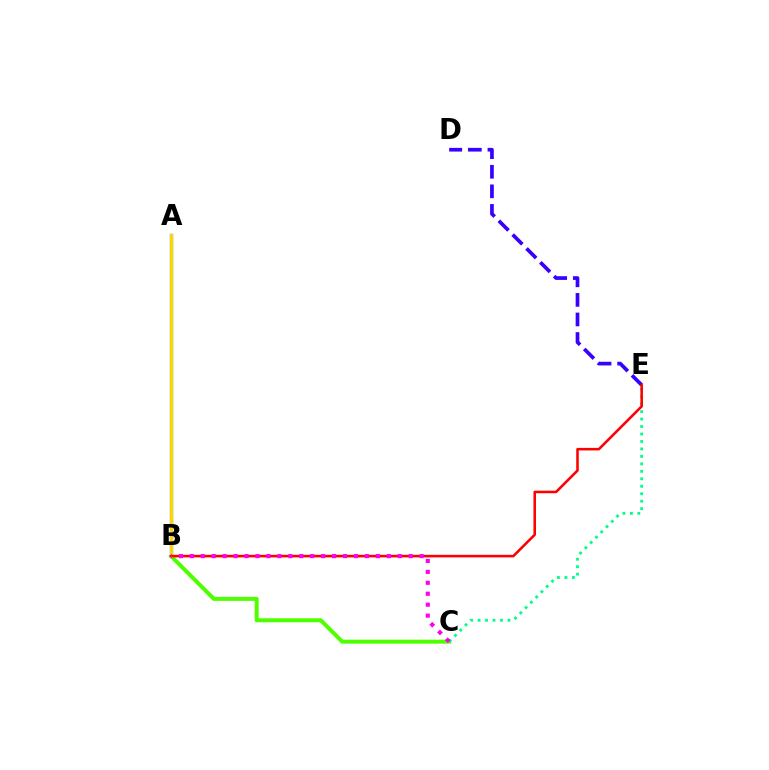{('B', 'C'): [{'color': '#4fff00', 'line_style': 'solid', 'thickness': 2.87}, {'color': '#ff00ed', 'line_style': 'dotted', 'thickness': 2.97}], ('A', 'B'): [{'color': '#009eff', 'line_style': 'solid', 'thickness': 2.38}, {'color': '#ffd500', 'line_style': 'solid', 'thickness': 2.31}], ('C', 'E'): [{'color': '#00ff86', 'line_style': 'dotted', 'thickness': 2.03}], ('D', 'E'): [{'color': '#3700ff', 'line_style': 'dashed', 'thickness': 2.66}], ('B', 'E'): [{'color': '#ff0000', 'line_style': 'solid', 'thickness': 1.85}]}